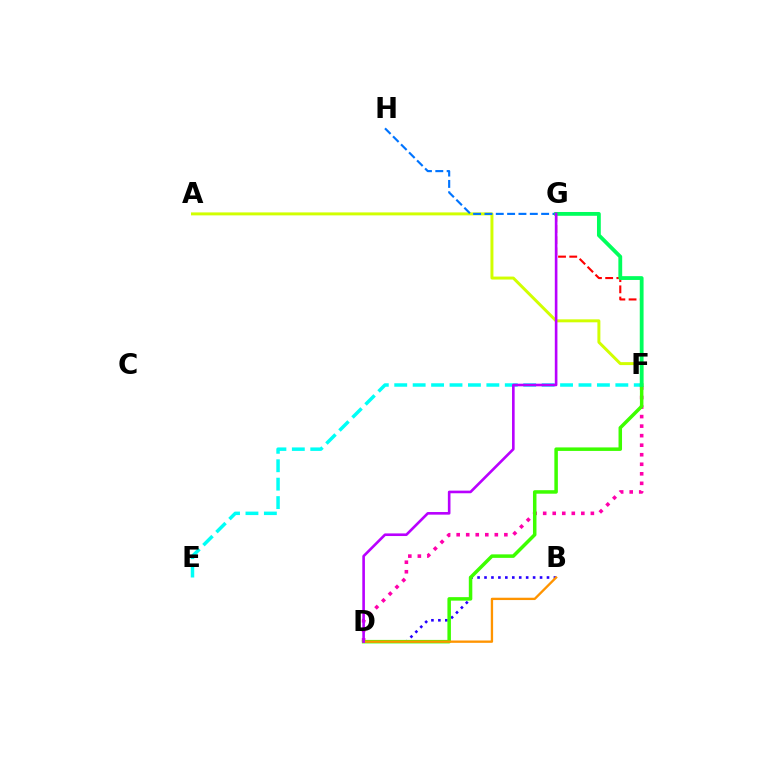{('A', 'F'): [{'color': '#d1ff00', 'line_style': 'solid', 'thickness': 2.14}], ('B', 'D'): [{'color': '#2500ff', 'line_style': 'dotted', 'thickness': 1.89}, {'color': '#ff9400', 'line_style': 'solid', 'thickness': 1.68}], ('D', 'F'): [{'color': '#ff00ac', 'line_style': 'dotted', 'thickness': 2.59}, {'color': '#3dff00', 'line_style': 'solid', 'thickness': 2.52}], ('E', 'F'): [{'color': '#00fff6', 'line_style': 'dashed', 'thickness': 2.5}], ('G', 'H'): [{'color': '#0074ff', 'line_style': 'dashed', 'thickness': 1.54}], ('F', 'G'): [{'color': '#ff0000', 'line_style': 'dashed', 'thickness': 1.52}, {'color': '#00ff5c', 'line_style': 'solid', 'thickness': 2.74}], ('D', 'G'): [{'color': '#b900ff', 'line_style': 'solid', 'thickness': 1.89}]}